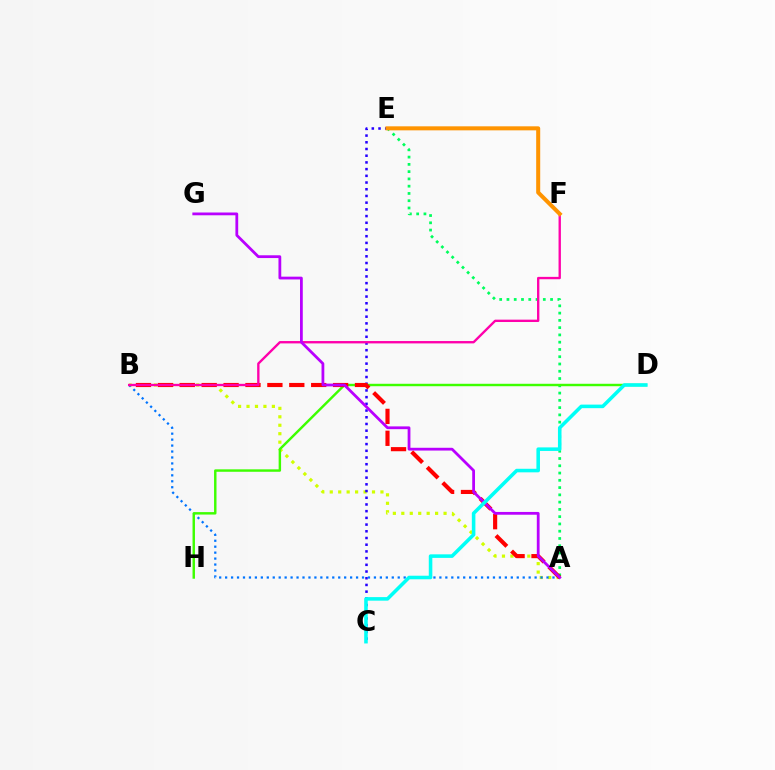{('A', 'B'): [{'color': '#d1ff00', 'line_style': 'dotted', 'thickness': 2.3}, {'color': '#0074ff', 'line_style': 'dotted', 'thickness': 1.62}, {'color': '#ff0000', 'line_style': 'dashed', 'thickness': 2.98}], ('C', 'E'): [{'color': '#2500ff', 'line_style': 'dotted', 'thickness': 1.82}], ('A', 'E'): [{'color': '#00ff5c', 'line_style': 'dotted', 'thickness': 1.98}], ('D', 'H'): [{'color': '#3dff00', 'line_style': 'solid', 'thickness': 1.76}], ('B', 'F'): [{'color': '#ff00ac', 'line_style': 'solid', 'thickness': 1.7}], ('A', 'G'): [{'color': '#b900ff', 'line_style': 'solid', 'thickness': 2.0}], ('C', 'D'): [{'color': '#00fff6', 'line_style': 'solid', 'thickness': 2.56}], ('E', 'F'): [{'color': '#ff9400', 'line_style': 'solid', 'thickness': 2.9}]}